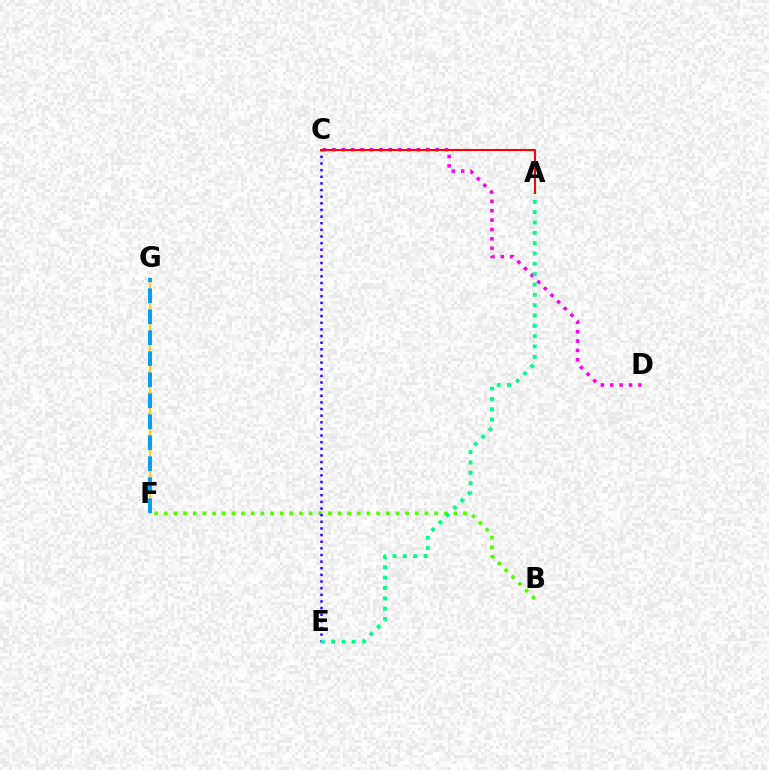{('B', 'F'): [{'color': '#4fff00', 'line_style': 'dotted', 'thickness': 2.62}], ('F', 'G'): [{'color': '#ffd500', 'line_style': 'solid', 'thickness': 1.7}, {'color': '#009eff', 'line_style': 'dashed', 'thickness': 2.85}], ('C', 'D'): [{'color': '#ff00ed', 'line_style': 'dotted', 'thickness': 2.55}], ('C', 'E'): [{'color': '#3700ff', 'line_style': 'dotted', 'thickness': 1.8}], ('A', 'E'): [{'color': '#00ff86', 'line_style': 'dotted', 'thickness': 2.81}], ('A', 'C'): [{'color': '#ff0000', 'line_style': 'solid', 'thickness': 1.51}]}